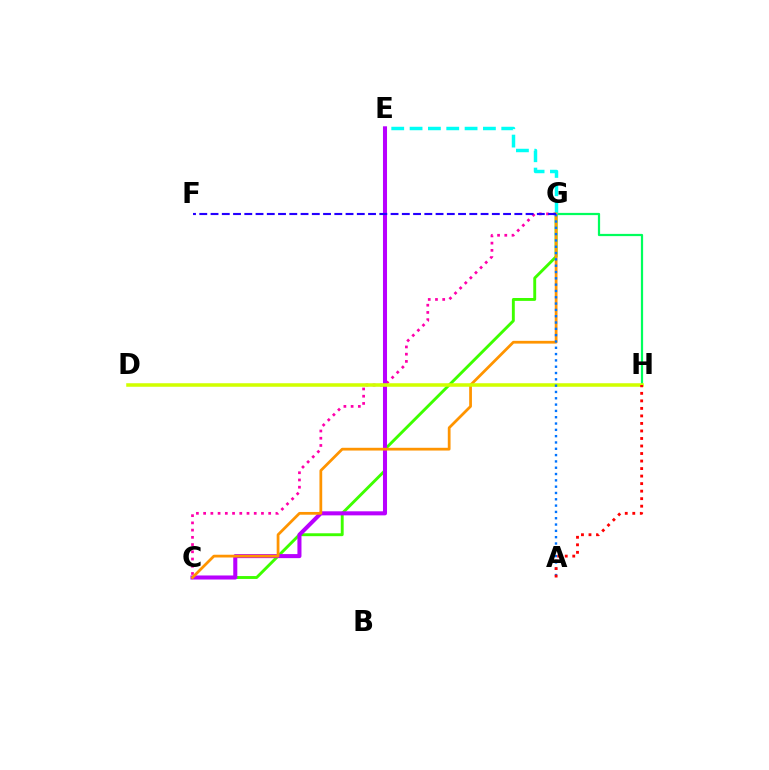{('G', 'H'): [{'color': '#00ff5c', 'line_style': 'solid', 'thickness': 1.6}], ('C', 'G'): [{'color': '#3dff00', 'line_style': 'solid', 'thickness': 2.08}, {'color': '#ff00ac', 'line_style': 'dotted', 'thickness': 1.96}, {'color': '#ff9400', 'line_style': 'solid', 'thickness': 1.98}], ('E', 'G'): [{'color': '#00fff6', 'line_style': 'dashed', 'thickness': 2.49}], ('C', 'E'): [{'color': '#b900ff', 'line_style': 'solid', 'thickness': 2.92}], ('D', 'H'): [{'color': '#d1ff00', 'line_style': 'solid', 'thickness': 2.54}], ('A', 'G'): [{'color': '#0074ff', 'line_style': 'dotted', 'thickness': 1.72}], ('F', 'G'): [{'color': '#2500ff', 'line_style': 'dashed', 'thickness': 1.53}], ('A', 'H'): [{'color': '#ff0000', 'line_style': 'dotted', 'thickness': 2.04}]}